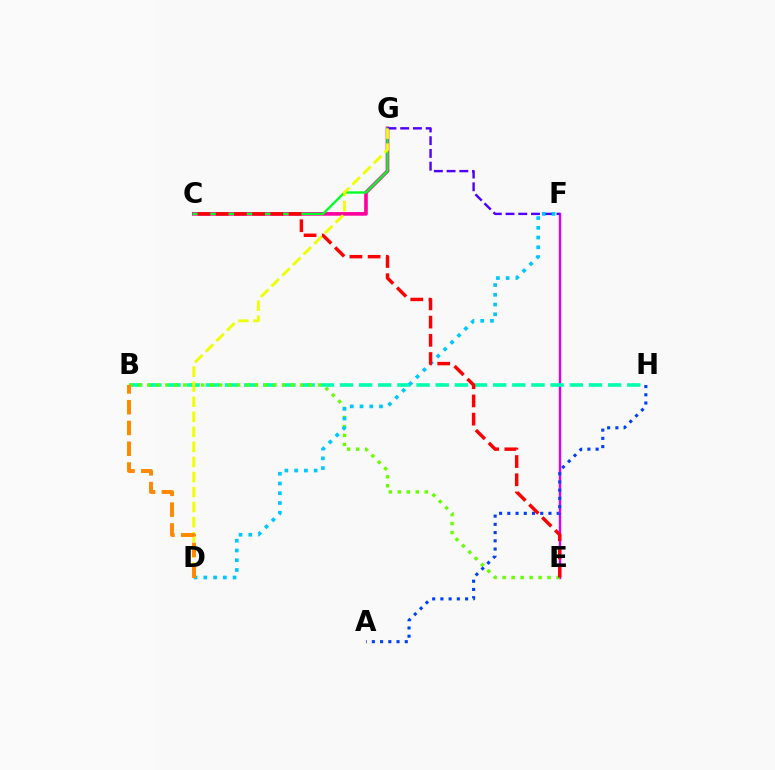{('C', 'G'): [{'color': '#ff00a0', 'line_style': 'solid', 'thickness': 2.61}, {'color': '#00ff27', 'line_style': 'solid', 'thickness': 1.68}], ('E', 'F'): [{'color': '#d600ff', 'line_style': 'solid', 'thickness': 1.71}], ('F', 'G'): [{'color': '#4f00ff', 'line_style': 'dashed', 'thickness': 1.73}], ('B', 'H'): [{'color': '#00ffaf', 'line_style': 'dashed', 'thickness': 2.6}], ('B', 'E'): [{'color': '#66ff00', 'line_style': 'dotted', 'thickness': 2.44}], ('D', 'F'): [{'color': '#00c7ff', 'line_style': 'dotted', 'thickness': 2.65}], ('A', 'H'): [{'color': '#003fff', 'line_style': 'dotted', 'thickness': 2.24}], ('D', 'G'): [{'color': '#eeff00', 'line_style': 'dashed', 'thickness': 2.05}], ('B', 'D'): [{'color': '#ff8800', 'line_style': 'dashed', 'thickness': 2.82}], ('C', 'E'): [{'color': '#ff0000', 'line_style': 'dashed', 'thickness': 2.47}]}